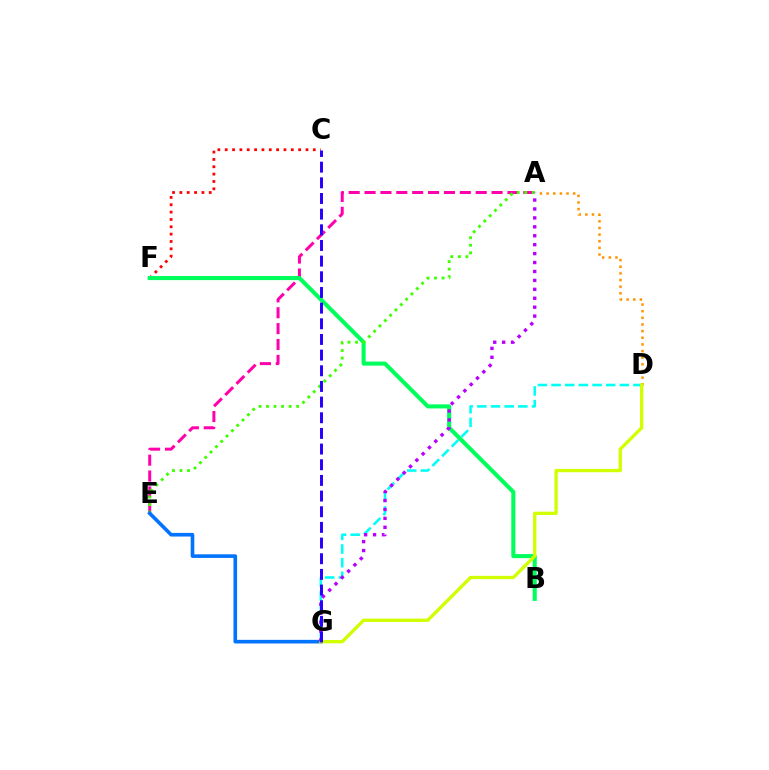{('A', 'E'): [{'color': '#ff00ac', 'line_style': 'dashed', 'thickness': 2.16}, {'color': '#3dff00', 'line_style': 'dotted', 'thickness': 2.05}], ('C', 'F'): [{'color': '#ff0000', 'line_style': 'dotted', 'thickness': 1.99}], ('A', 'D'): [{'color': '#ff9400', 'line_style': 'dotted', 'thickness': 1.8}], ('B', 'F'): [{'color': '#00ff5c', 'line_style': 'solid', 'thickness': 2.94}], ('D', 'G'): [{'color': '#00fff6', 'line_style': 'dashed', 'thickness': 1.86}, {'color': '#d1ff00', 'line_style': 'solid', 'thickness': 2.39}], ('E', 'G'): [{'color': '#0074ff', 'line_style': 'solid', 'thickness': 2.61}], ('A', 'G'): [{'color': '#b900ff', 'line_style': 'dotted', 'thickness': 2.43}], ('C', 'G'): [{'color': '#2500ff', 'line_style': 'dashed', 'thickness': 2.13}]}